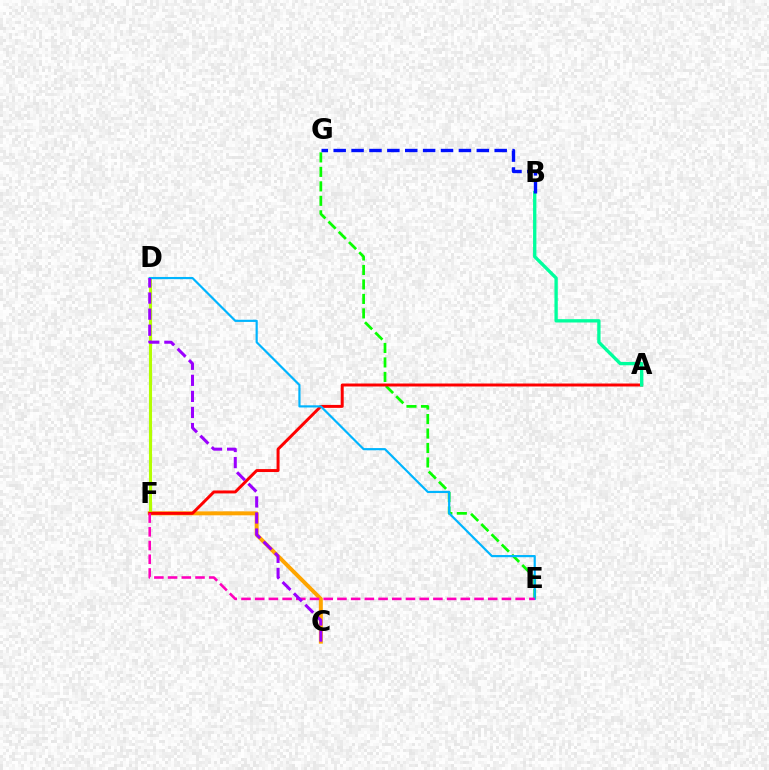{('C', 'F'): [{'color': '#ffa500', 'line_style': 'solid', 'thickness': 2.86}], ('E', 'G'): [{'color': '#08ff00', 'line_style': 'dashed', 'thickness': 1.97}], ('D', 'F'): [{'color': '#b3ff00', 'line_style': 'solid', 'thickness': 2.25}], ('A', 'F'): [{'color': '#ff0000', 'line_style': 'solid', 'thickness': 2.13}], ('D', 'E'): [{'color': '#00b5ff', 'line_style': 'solid', 'thickness': 1.57}], ('A', 'B'): [{'color': '#00ff9d', 'line_style': 'solid', 'thickness': 2.4}], ('E', 'F'): [{'color': '#ff00bd', 'line_style': 'dashed', 'thickness': 1.86}], ('B', 'G'): [{'color': '#0010ff', 'line_style': 'dashed', 'thickness': 2.43}], ('C', 'D'): [{'color': '#9b00ff', 'line_style': 'dashed', 'thickness': 2.18}]}